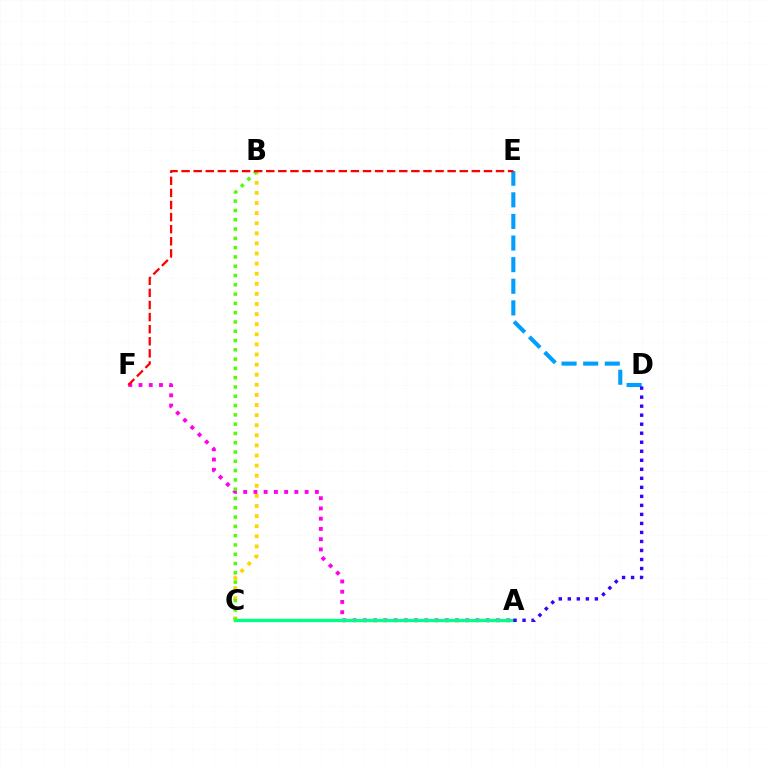{('D', 'E'): [{'color': '#009eff', 'line_style': 'dashed', 'thickness': 2.94}], ('A', 'F'): [{'color': '#ff00ed', 'line_style': 'dotted', 'thickness': 2.78}], ('B', 'C'): [{'color': '#ffd500', 'line_style': 'dotted', 'thickness': 2.74}, {'color': '#4fff00', 'line_style': 'dotted', 'thickness': 2.52}], ('A', 'C'): [{'color': '#00ff86', 'line_style': 'solid', 'thickness': 2.39}], ('E', 'F'): [{'color': '#ff0000', 'line_style': 'dashed', 'thickness': 1.64}], ('A', 'D'): [{'color': '#3700ff', 'line_style': 'dotted', 'thickness': 2.45}]}